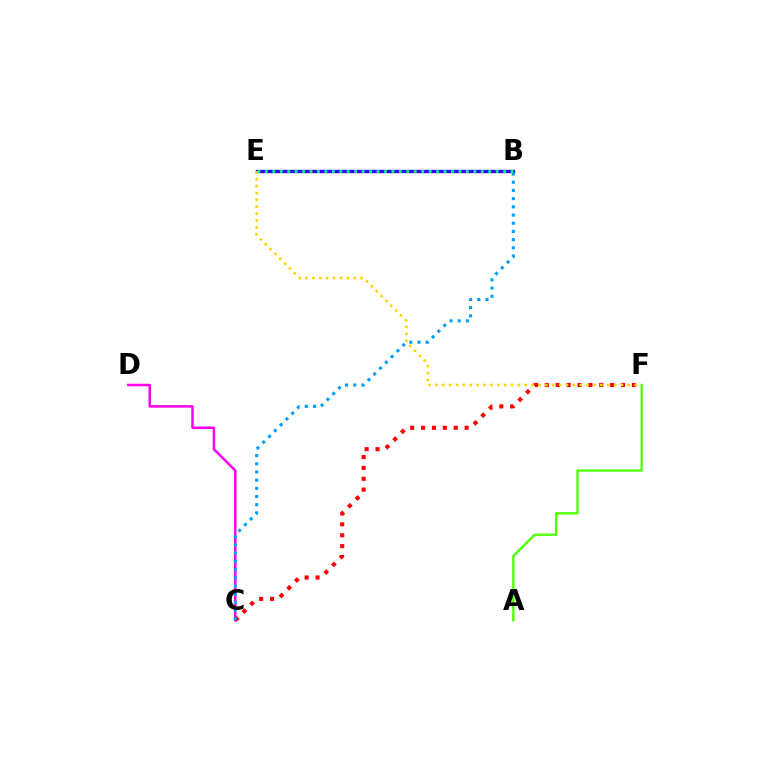{('C', 'D'): [{'color': '#ff00ed', 'line_style': 'solid', 'thickness': 1.8}], ('B', 'E'): [{'color': '#3700ff', 'line_style': 'solid', 'thickness': 2.44}, {'color': '#00ff86', 'line_style': 'dotted', 'thickness': 2.02}], ('C', 'F'): [{'color': '#ff0000', 'line_style': 'dotted', 'thickness': 2.96}], ('A', 'F'): [{'color': '#4fff00', 'line_style': 'solid', 'thickness': 1.67}], ('B', 'C'): [{'color': '#009eff', 'line_style': 'dotted', 'thickness': 2.23}], ('E', 'F'): [{'color': '#ffd500', 'line_style': 'dotted', 'thickness': 1.87}]}